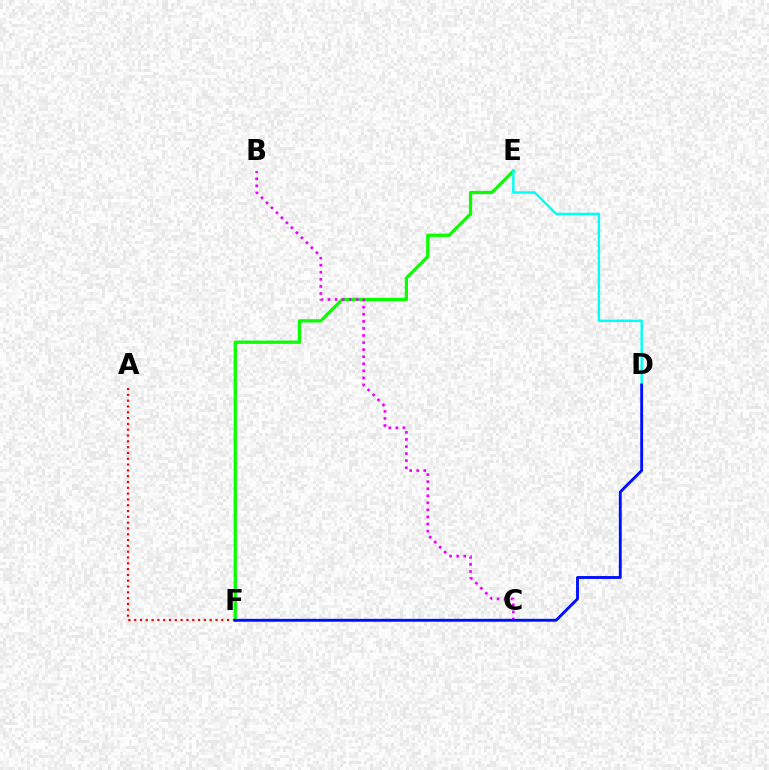{('C', 'F'): [{'color': '#fcf500', 'line_style': 'solid', 'thickness': 1.85}], ('E', 'F'): [{'color': '#08ff00', 'line_style': 'solid', 'thickness': 2.34}], ('B', 'C'): [{'color': '#ee00ff', 'line_style': 'dotted', 'thickness': 1.92}], ('A', 'F'): [{'color': '#ff0000', 'line_style': 'dotted', 'thickness': 1.58}], ('D', 'E'): [{'color': '#00fff6', 'line_style': 'solid', 'thickness': 1.75}], ('D', 'F'): [{'color': '#0010ff', 'line_style': 'solid', 'thickness': 2.08}]}